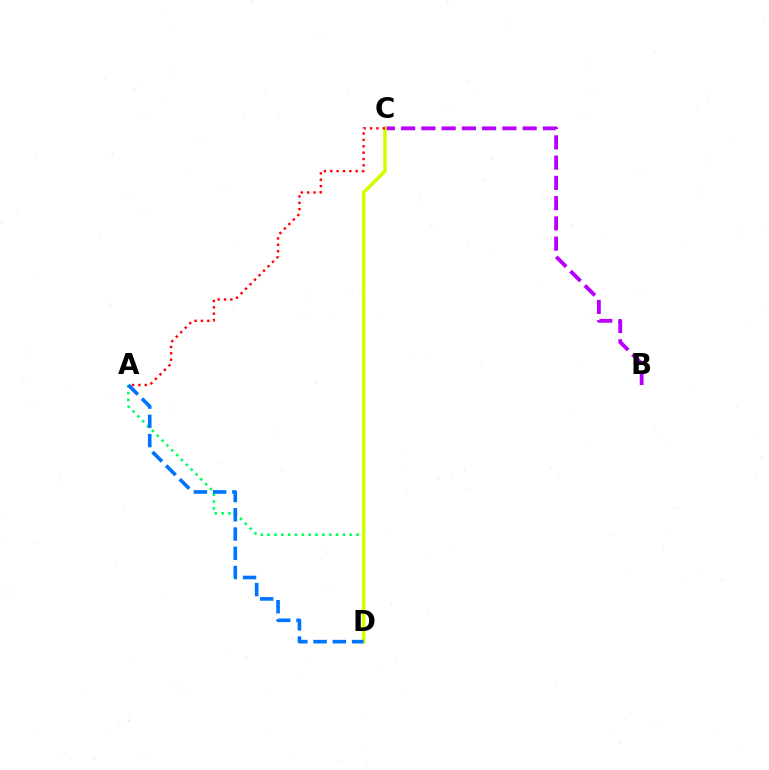{('A', 'D'): [{'color': '#00ff5c', 'line_style': 'dotted', 'thickness': 1.86}, {'color': '#0074ff', 'line_style': 'dashed', 'thickness': 2.61}], ('B', 'C'): [{'color': '#b900ff', 'line_style': 'dashed', 'thickness': 2.75}], ('C', 'D'): [{'color': '#d1ff00', 'line_style': 'solid', 'thickness': 2.55}], ('A', 'C'): [{'color': '#ff0000', 'line_style': 'dotted', 'thickness': 1.73}]}